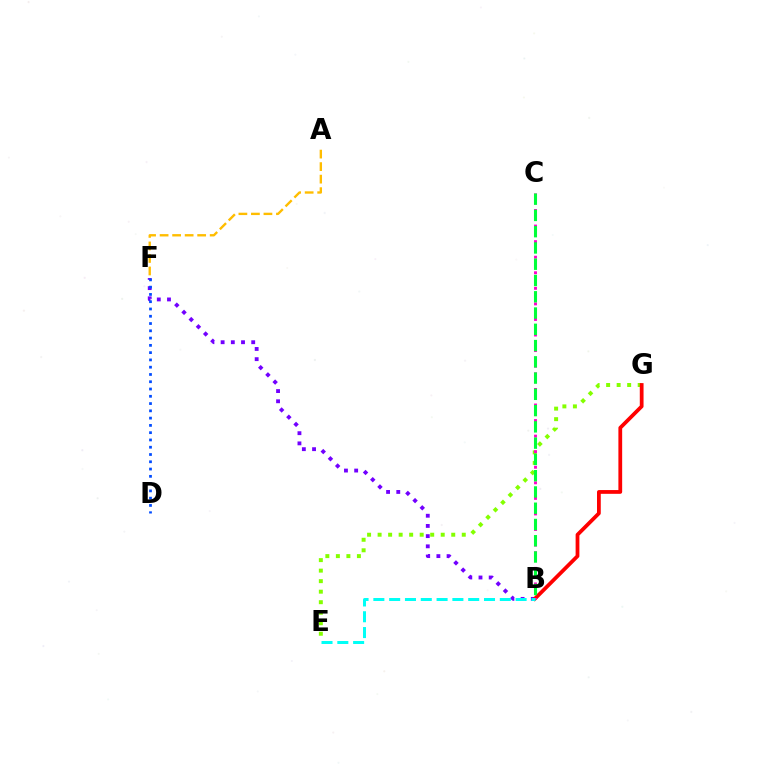{('E', 'G'): [{'color': '#84ff00', 'line_style': 'dotted', 'thickness': 2.86}], ('B', 'F'): [{'color': '#7200ff', 'line_style': 'dotted', 'thickness': 2.77}], ('D', 'F'): [{'color': '#004bff', 'line_style': 'dotted', 'thickness': 1.98}], ('B', 'G'): [{'color': '#ff0000', 'line_style': 'solid', 'thickness': 2.71}], ('B', 'C'): [{'color': '#ff00cf', 'line_style': 'dotted', 'thickness': 2.11}, {'color': '#00ff39', 'line_style': 'dashed', 'thickness': 2.21}], ('B', 'E'): [{'color': '#00fff6', 'line_style': 'dashed', 'thickness': 2.15}], ('A', 'F'): [{'color': '#ffbd00', 'line_style': 'dashed', 'thickness': 1.7}]}